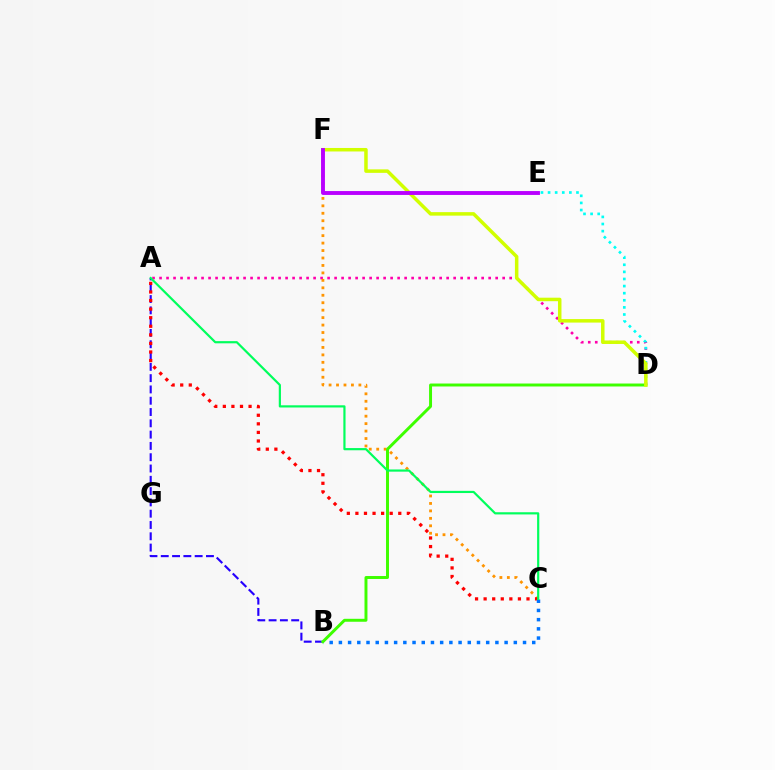{('A', 'D'): [{'color': '#ff00ac', 'line_style': 'dotted', 'thickness': 1.9}], ('A', 'B'): [{'color': '#2500ff', 'line_style': 'dashed', 'thickness': 1.53}], ('D', 'E'): [{'color': '#00fff6', 'line_style': 'dotted', 'thickness': 1.93}], ('C', 'F'): [{'color': '#ff9400', 'line_style': 'dotted', 'thickness': 2.03}], ('A', 'C'): [{'color': '#ff0000', 'line_style': 'dotted', 'thickness': 2.33}, {'color': '#00ff5c', 'line_style': 'solid', 'thickness': 1.58}], ('B', 'C'): [{'color': '#0074ff', 'line_style': 'dotted', 'thickness': 2.5}], ('B', 'D'): [{'color': '#3dff00', 'line_style': 'solid', 'thickness': 2.13}], ('D', 'F'): [{'color': '#d1ff00', 'line_style': 'solid', 'thickness': 2.52}], ('E', 'F'): [{'color': '#b900ff', 'line_style': 'solid', 'thickness': 2.79}]}